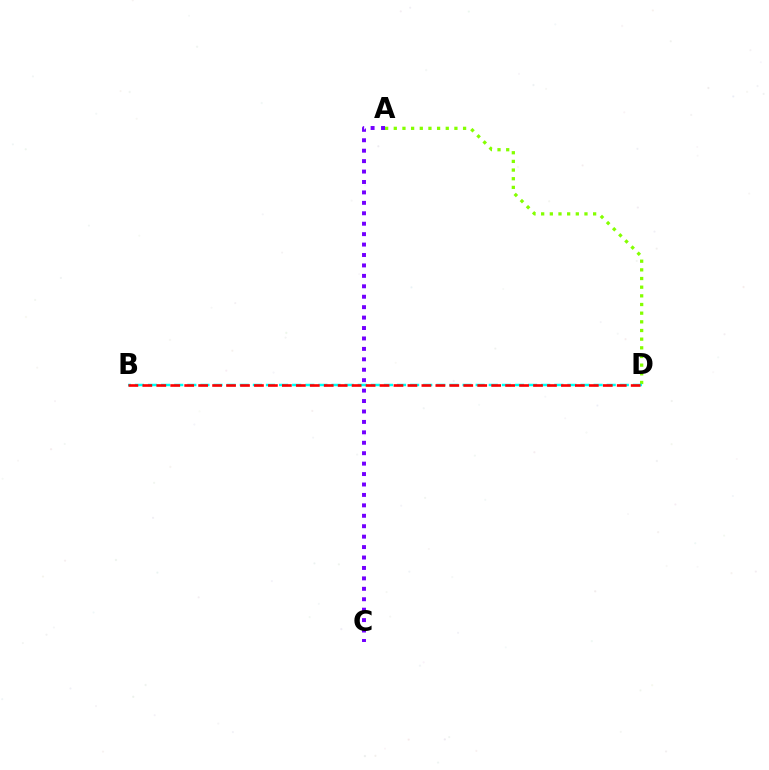{('A', 'D'): [{'color': '#84ff00', 'line_style': 'dotted', 'thickness': 2.35}], ('B', 'D'): [{'color': '#00fff6', 'line_style': 'dashed', 'thickness': 1.78}, {'color': '#ff0000', 'line_style': 'dashed', 'thickness': 1.9}], ('A', 'C'): [{'color': '#7200ff', 'line_style': 'dotted', 'thickness': 2.83}]}